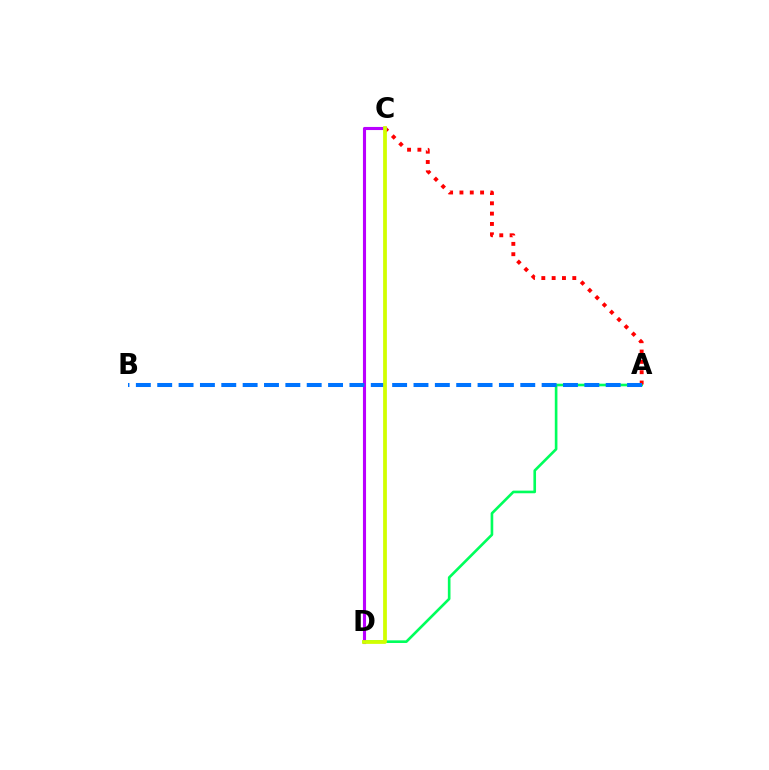{('A', 'D'): [{'color': '#00ff5c', 'line_style': 'solid', 'thickness': 1.9}], ('A', 'C'): [{'color': '#ff0000', 'line_style': 'dotted', 'thickness': 2.81}], ('C', 'D'): [{'color': '#b900ff', 'line_style': 'solid', 'thickness': 2.24}, {'color': '#d1ff00', 'line_style': 'solid', 'thickness': 2.71}], ('A', 'B'): [{'color': '#0074ff', 'line_style': 'dashed', 'thickness': 2.9}]}